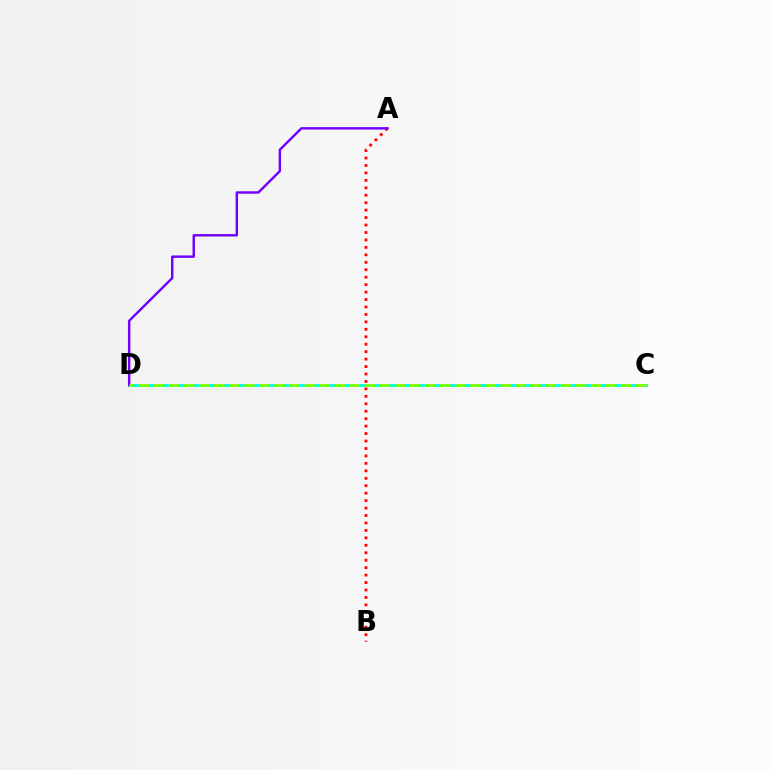{('A', 'B'): [{'color': '#ff0000', 'line_style': 'dotted', 'thickness': 2.02}], ('C', 'D'): [{'color': '#00fff6', 'line_style': 'solid', 'thickness': 2.12}, {'color': '#84ff00', 'line_style': 'dashed', 'thickness': 2.05}], ('A', 'D'): [{'color': '#7200ff', 'line_style': 'solid', 'thickness': 1.75}]}